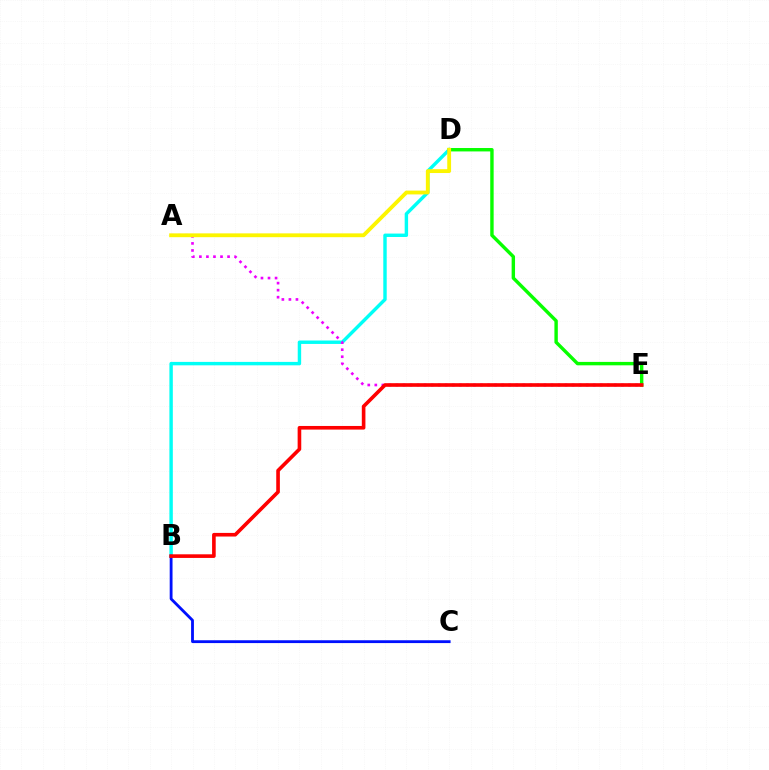{('B', 'D'): [{'color': '#00fff6', 'line_style': 'solid', 'thickness': 2.47}], ('D', 'E'): [{'color': '#08ff00', 'line_style': 'solid', 'thickness': 2.45}], ('B', 'C'): [{'color': '#0010ff', 'line_style': 'solid', 'thickness': 2.03}], ('A', 'E'): [{'color': '#ee00ff', 'line_style': 'dotted', 'thickness': 1.91}], ('A', 'D'): [{'color': '#fcf500', 'line_style': 'solid', 'thickness': 2.75}], ('B', 'E'): [{'color': '#ff0000', 'line_style': 'solid', 'thickness': 2.61}]}